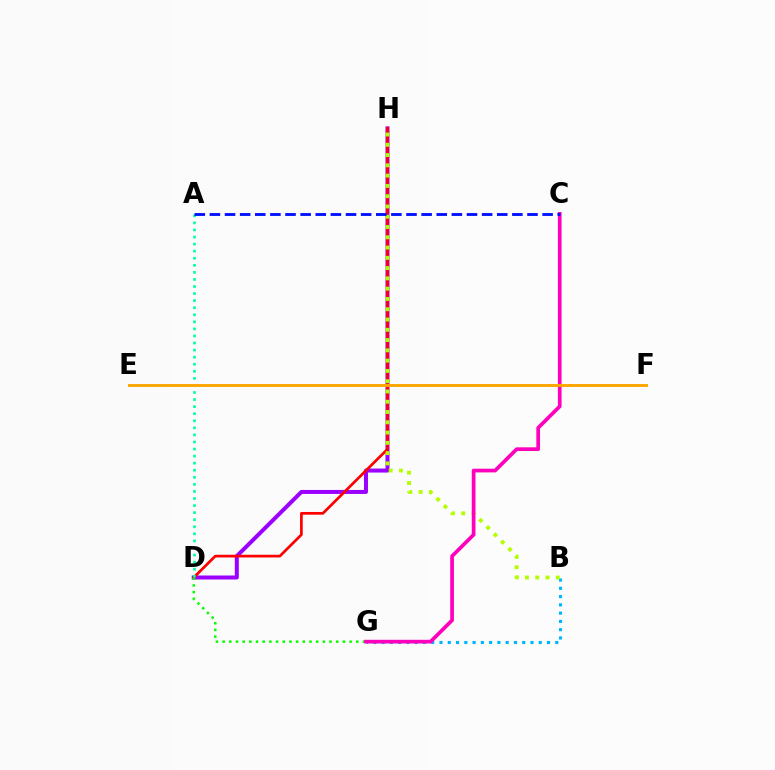{('D', 'H'): [{'color': '#9b00ff', 'line_style': 'solid', 'thickness': 2.88}, {'color': '#ff0000', 'line_style': 'solid', 'thickness': 1.95}], ('D', 'G'): [{'color': '#08ff00', 'line_style': 'dotted', 'thickness': 1.82}], ('A', 'D'): [{'color': '#00ff9d', 'line_style': 'dotted', 'thickness': 1.92}], ('B', 'G'): [{'color': '#00b5ff', 'line_style': 'dotted', 'thickness': 2.25}], ('B', 'H'): [{'color': '#b3ff00', 'line_style': 'dotted', 'thickness': 2.79}], ('C', 'G'): [{'color': '#ff00bd', 'line_style': 'solid', 'thickness': 2.67}], ('A', 'C'): [{'color': '#0010ff', 'line_style': 'dashed', 'thickness': 2.05}], ('E', 'F'): [{'color': '#ffa500', 'line_style': 'solid', 'thickness': 2.08}]}